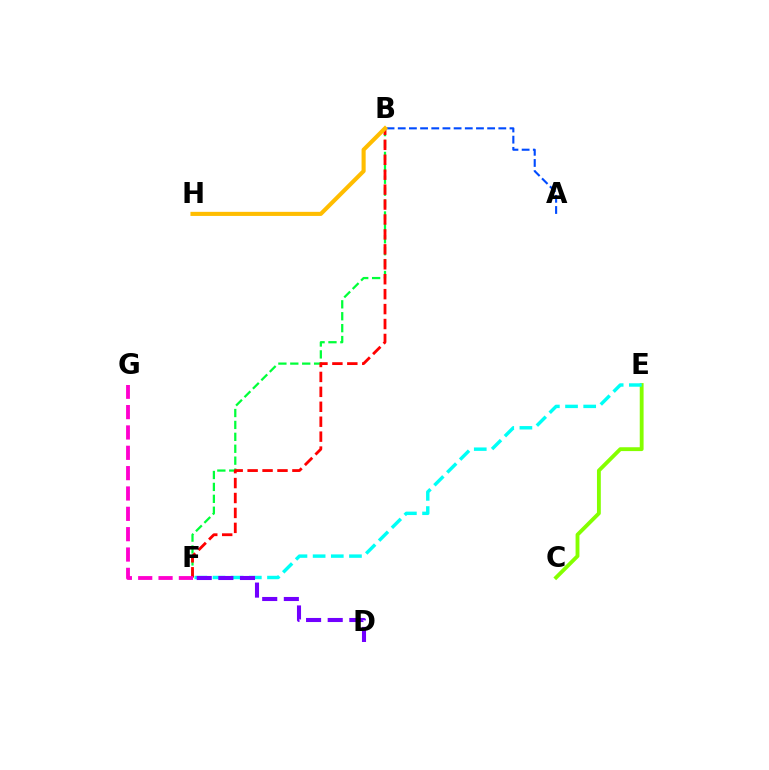{('B', 'F'): [{'color': '#00ff39', 'line_style': 'dashed', 'thickness': 1.62}, {'color': '#ff0000', 'line_style': 'dashed', 'thickness': 2.03}], ('A', 'B'): [{'color': '#004bff', 'line_style': 'dashed', 'thickness': 1.52}], ('C', 'E'): [{'color': '#84ff00', 'line_style': 'solid', 'thickness': 2.77}], ('B', 'H'): [{'color': '#ffbd00', 'line_style': 'solid', 'thickness': 2.95}], ('F', 'G'): [{'color': '#ff00cf', 'line_style': 'dashed', 'thickness': 2.76}], ('E', 'F'): [{'color': '#00fff6', 'line_style': 'dashed', 'thickness': 2.47}], ('D', 'F'): [{'color': '#7200ff', 'line_style': 'dashed', 'thickness': 2.94}]}